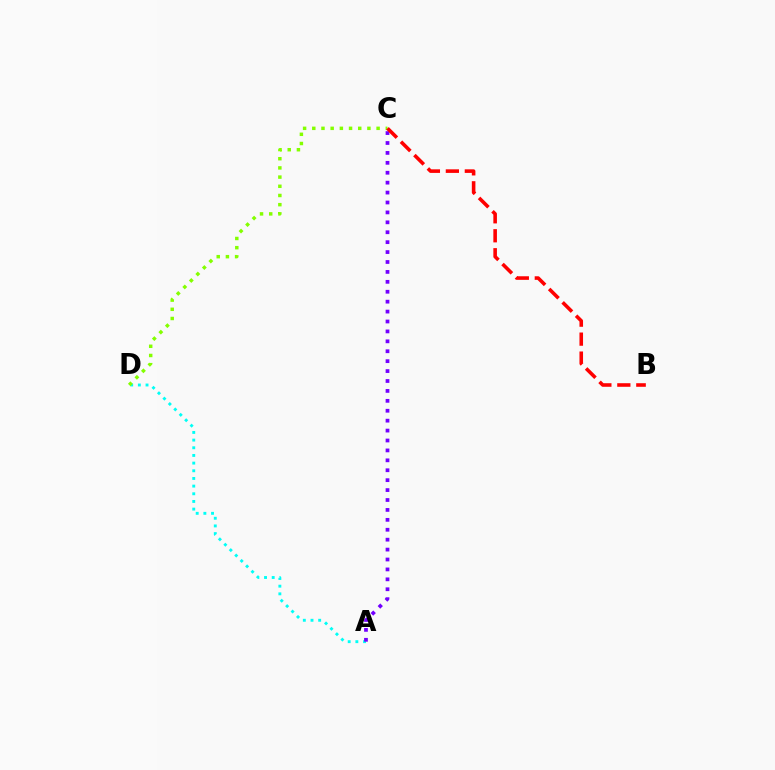{('A', 'D'): [{'color': '#00fff6', 'line_style': 'dotted', 'thickness': 2.08}], ('C', 'D'): [{'color': '#84ff00', 'line_style': 'dotted', 'thickness': 2.5}], ('A', 'C'): [{'color': '#7200ff', 'line_style': 'dotted', 'thickness': 2.69}], ('B', 'C'): [{'color': '#ff0000', 'line_style': 'dashed', 'thickness': 2.58}]}